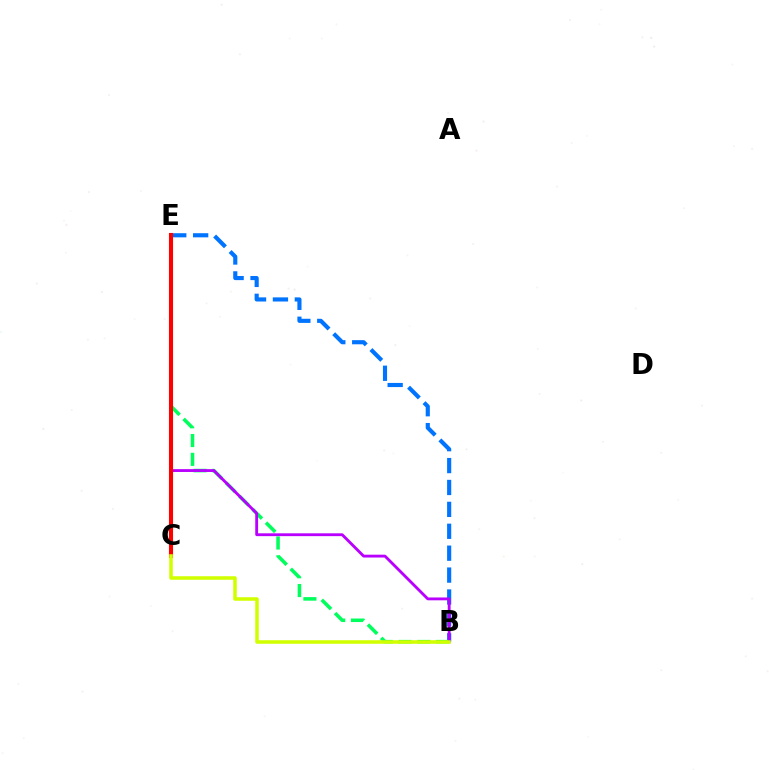{('B', 'E'): [{'color': '#0074ff', 'line_style': 'dashed', 'thickness': 2.98}, {'color': '#00ff5c', 'line_style': 'dashed', 'thickness': 2.55}, {'color': '#b900ff', 'line_style': 'solid', 'thickness': 2.04}], ('C', 'E'): [{'color': '#ff0000', 'line_style': 'solid', 'thickness': 2.95}], ('B', 'C'): [{'color': '#d1ff00', 'line_style': 'solid', 'thickness': 2.56}]}